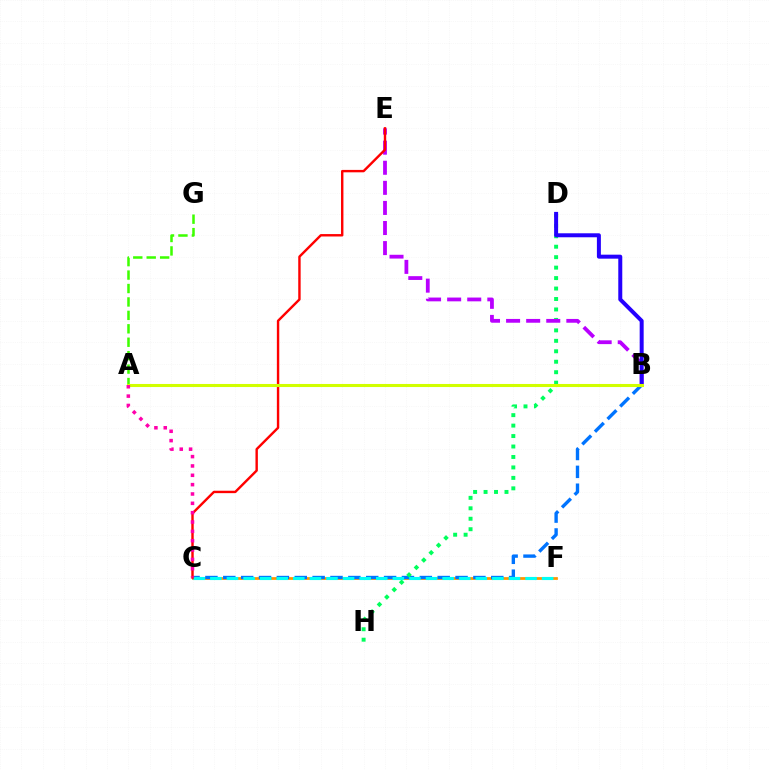{('C', 'F'): [{'color': '#ff9400', 'line_style': 'solid', 'thickness': 1.98}, {'color': '#00fff6', 'line_style': 'dashed', 'thickness': 2.25}], ('B', 'C'): [{'color': '#0074ff', 'line_style': 'dashed', 'thickness': 2.43}], ('D', 'H'): [{'color': '#00ff5c', 'line_style': 'dotted', 'thickness': 2.84}], ('B', 'E'): [{'color': '#b900ff', 'line_style': 'dashed', 'thickness': 2.73}], ('B', 'D'): [{'color': '#2500ff', 'line_style': 'solid', 'thickness': 2.87}], ('A', 'G'): [{'color': '#3dff00', 'line_style': 'dashed', 'thickness': 1.82}], ('C', 'E'): [{'color': '#ff0000', 'line_style': 'solid', 'thickness': 1.74}], ('A', 'B'): [{'color': '#d1ff00', 'line_style': 'solid', 'thickness': 2.21}], ('A', 'C'): [{'color': '#ff00ac', 'line_style': 'dotted', 'thickness': 2.54}]}